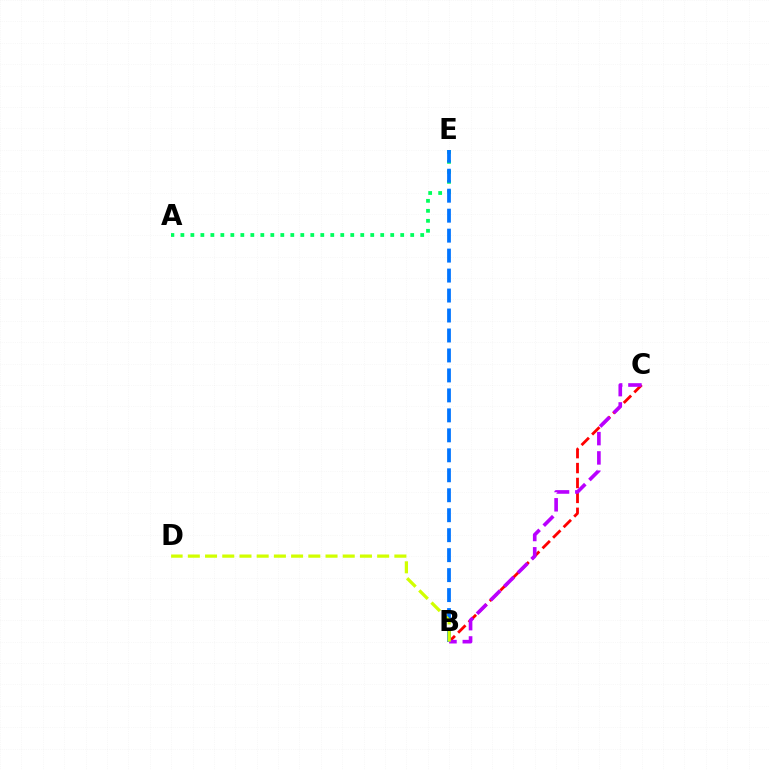{('B', 'C'): [{'color': '#ff0000', 'line_style': 'dashed', 'thickness': 2.03}, {'color': '#b900ff', 'line_style': 'dashed', 'thickness': 2.62}], ('A', 'E'): [{'color': '#00ff5c', 'line_style': 'dotted', 'thickness': 2.71}], ('B', 'E'): [{'color': '#0074ff', 'line_style': 'dashed', 'thickness': 2.71}], ('B', 'D'): [{'color': '#d1ff00', 'line_style': 'dashed', 'thickness': 2.34}]}